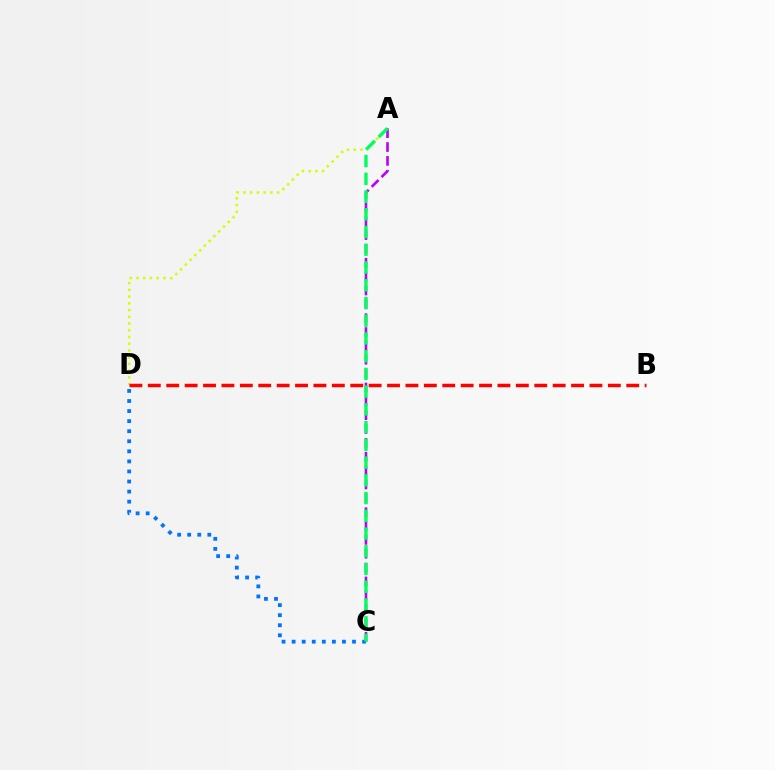{('A', 'D'): [{'color': '#d1ff00', 'line_style': 'dotted', 'thickness': 1.83}], ('B', 'D'): [{'color': '#ff0000', 'line_style': 'dashed', 'thickness': 2.5}], ('A', 'C'): [{'color': '#b900ff', 'line_style': 'dashed', 'thickness': 1.88}, {'color': '#00ff5c', 'line_style': 'dashed', 'thickness': 2.41}], ('C', 'D'): [{'color': '#0074ff', 'line_style': 'dotted', 'thickness': 2.73}]}